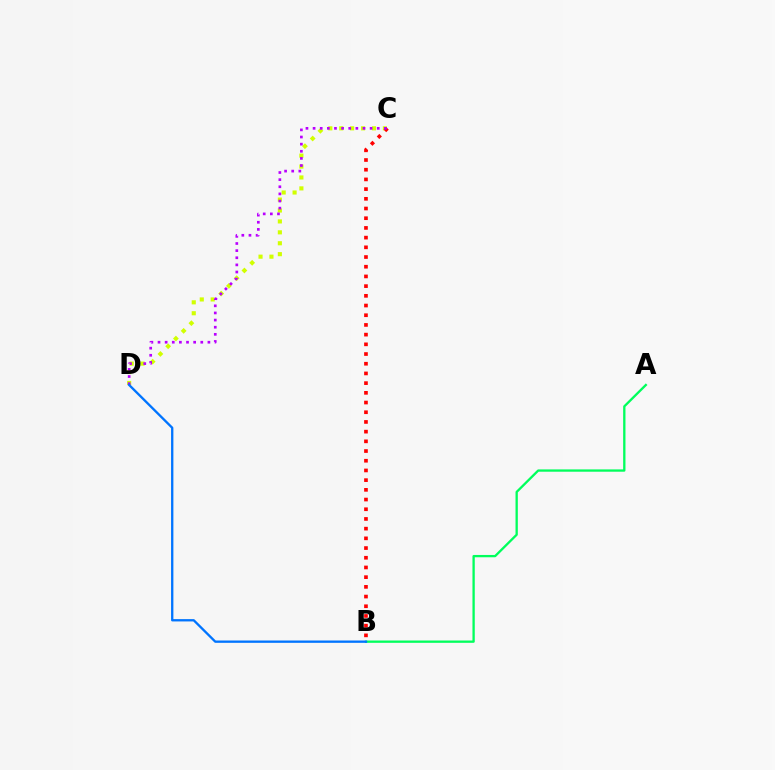{('C', 'D'): [{'color': '#d1ff00', 'line_style': 'dotted', 'thickness': 2.97}, {'color': '#b900ff', 'line_style': 'dotted', 'thickness': 1.94}], ('A', 'B'): [{'color': '#00ff5c', 'line_style': 'solid', 'thickness': 1.66}], ('B', 'C'): [{'color': '#ff0000', 'line_style': 'dotted', 'thickness': 2.64}], ('B', 'D'): [{'color': '#0074ff', 'line_style': 'solid', 'thickness': 1.67}]}